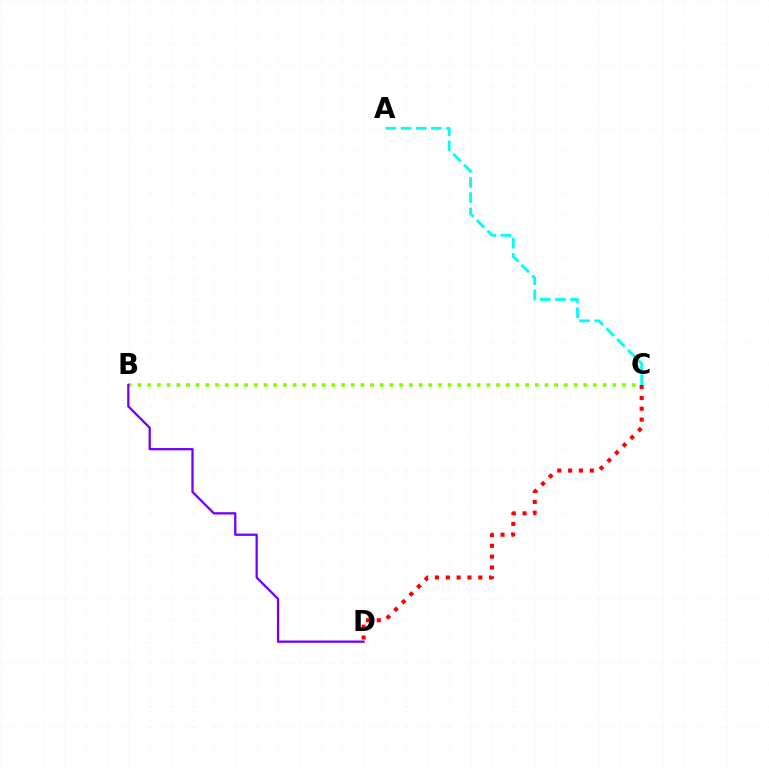{('B', 'C'): [{'color': '#84ff00', 'line_style': 'dotted', 'thickness': 2.63}], ('B', 'D'): [{'color': '#7200ff', 'line_style': 'solid', 'thickness': 1.65}], ('A', 'C'): [{'color': '#00fff6', 'line_style': 'dashed', 'thickness': 2.06}], ('C', 'D'): [{'color': '#ff0000', 'line_style': 'dotted', 'thickness': 2.94}]}